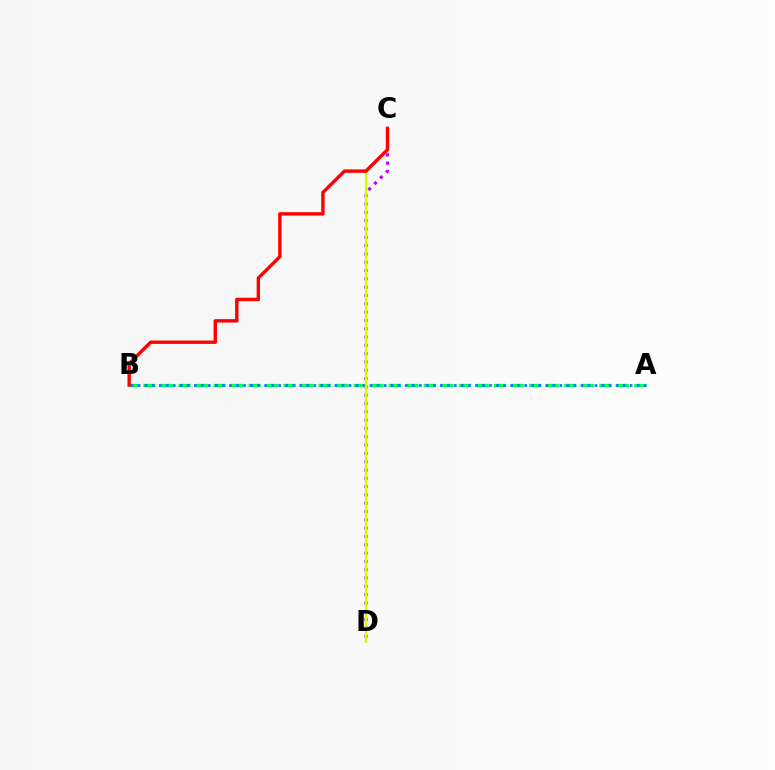{('A', 'B'): [{'color': '#00ff5c', 'line_style': 'dashed', 'thickness': 2.38}, {'color': '#0074ff', 'line_style': 'dotted', 'thickness': 1.91}], ('C', 'D'): [{'color': '#b900ff', 'line_style': 'dotted', 'thickness': 2.26}, {'color': '#d1ff00', 'line_style': 'solid', 'thickness': 1.68}], ('B', 'C'): [{'color': '#ff0000', 'line_style': 'solid', 'thickness': 2.44}]}